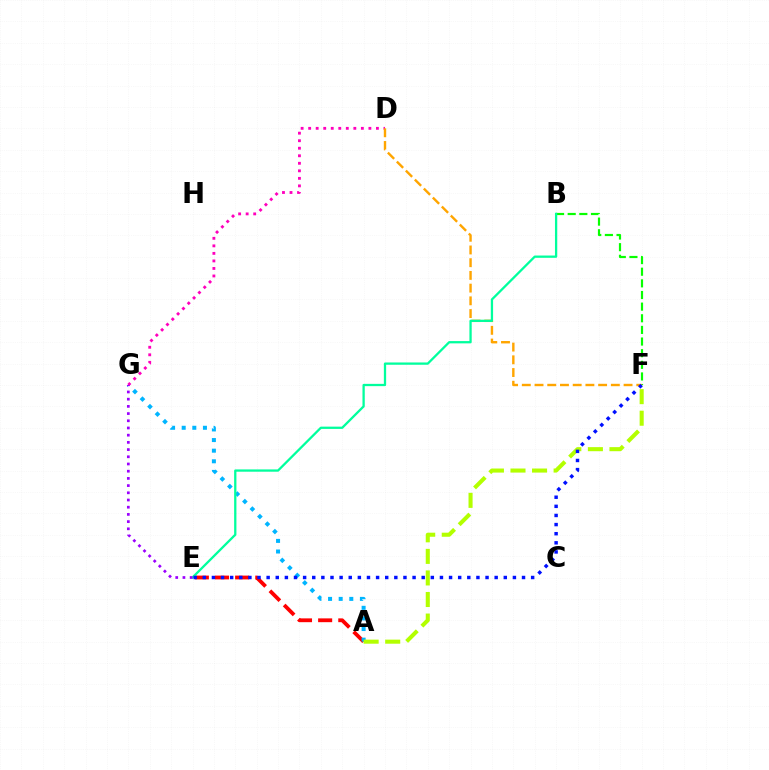{('B', 'F'): [{'color': '#08ff00', 'line_style': 'dashed', 'thickness': 1.58}], ('A', 'E'): [{'color': '#ff0000', 'line_style': 'dashed', 'thickness': 2.74}], ('A', 'G'): [{'color': '#00b5ff', 'line_style': 'dotted', 'thickness': 2.88}], ('D', 'G'): [{'color': '#ff00bd', 'line_style': 'dotted', 'thickness': 2.05}], ('D', 'F'): [{'color': '#ffa500', 'line_style': 'dashed', 'thickness': 1.73}], ('B', 'E'): [{'color': '#00ff9d', 'line_style': 'solid', 'thickness': 1.64}], ('A', 'F'): [{'color': '#b3ff00', 'line_style': 'dashed', 'thickness': 2.93}], ('E', 'F'): [{'color': '#0010ff', 'line_style': 'dotted', 'thickness': 2.48}], ('E', 'G'): [{'color': '#9b00ff', 'line_style': 'dotted', 'thickness': 1.96}]}